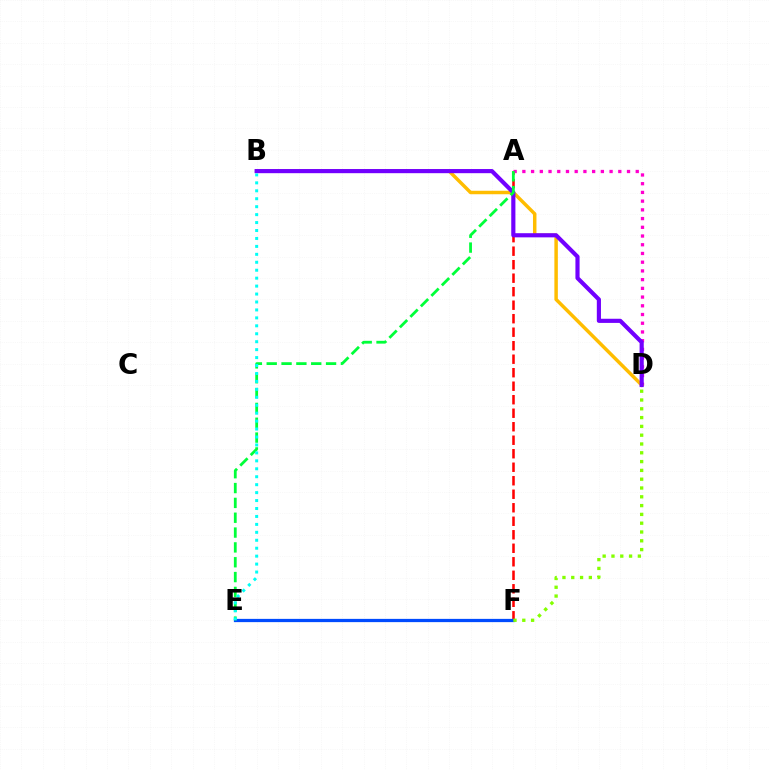{('A', 'F'): [{'color': '#ff0000', 'line_style': 'dashed', 'thickness': 1.83}], ('E', 'F'): [{'color': '#004bff', 'line_style': 'solid', 'thickness': 2.34}], ('A', 'D'): [{'color': '#ff00cf', 'line_style': 'dotted', 'thickness': 2.37}], ('B', 'D'): [{'color': '#ffbd00', 'line_style': 'solid', 'thickness': 2.5}, {'color': '#7200ff', 'line_style': 'solid', 'thickness': 2.99}], ('A', 'E'): [{'color': '#00ff39', 'line_style': 'dashed', 'thickness': 2.02}], ('D', 'F'): [{'color': '#84ff00', 'line_style': 'dotted', 'thickness': 2.39}], ('B', 'E'): [{'color': '#00fff6', 'line_style': 'dotted', 'thickness': 2.16}]}